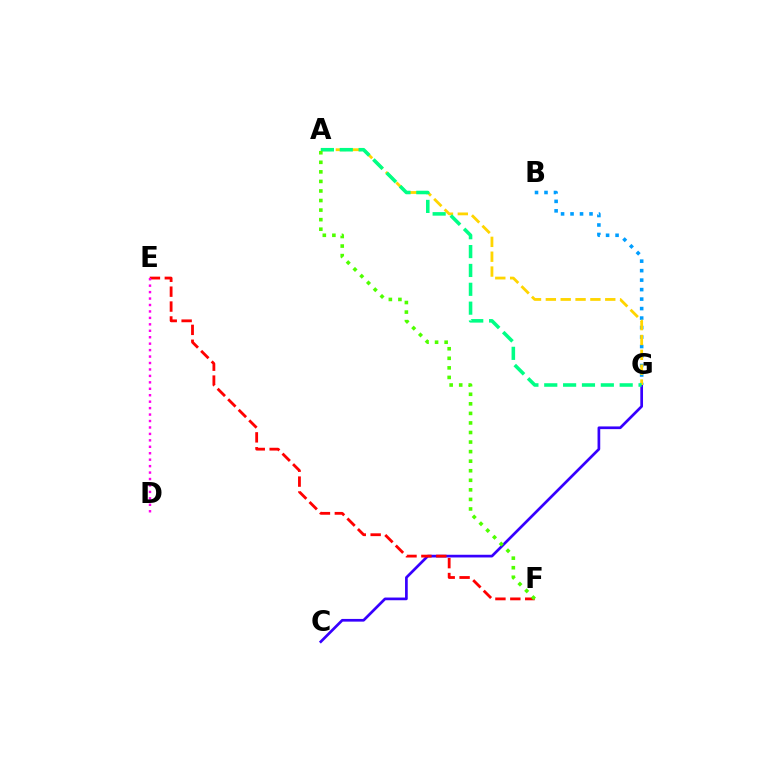{('C', 'G'): [{'color': '#3700ff', 'line_style': 'solid', 'thickness': 1.94}], ('B', 'G'): [{'color': '#009eff', 'line_style': 'dotted', 'thickness': 2.58}], ('A', 'G'): [{'color': '#ffd500', 'line_style': 'dashed', 'thickness': 2.02}, {'color': '#00ff86', 'line_style': 'dashed', 'thickness': 2.56}], ('E', 'F'): [{'color': '#ff0000', 'line_style': 'dashed', 'thickness': 2.02}], ('D', 'E'): [{'color': '#ff00ed', 'line_style': 'dotted', 'thickness': 1.75}], ('A', 'F'): [{'color': '#4fff00', 'line_style': 'dotted', 'thickness': 2.6}]}